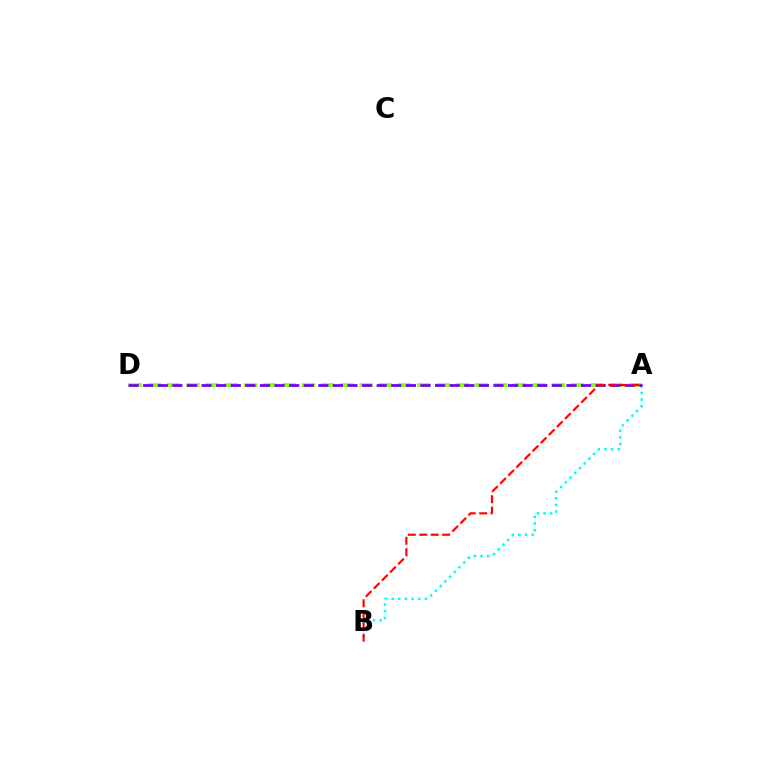{('A', 'B'): [{'color': '#00fff6', 'line_style': 'dotted', 'thickness': 1.81}, {'color': '#ff0000', 'line_style': 'dashed', 'thickness': 1.56}], ('A', 'D'): [{'color': '#84ff00', 'line_style': 'dashed', 'thickness': 2.61}, {'color': '#7200ff', 'line_style': 'dashed', 'thickness': 1.98}]}